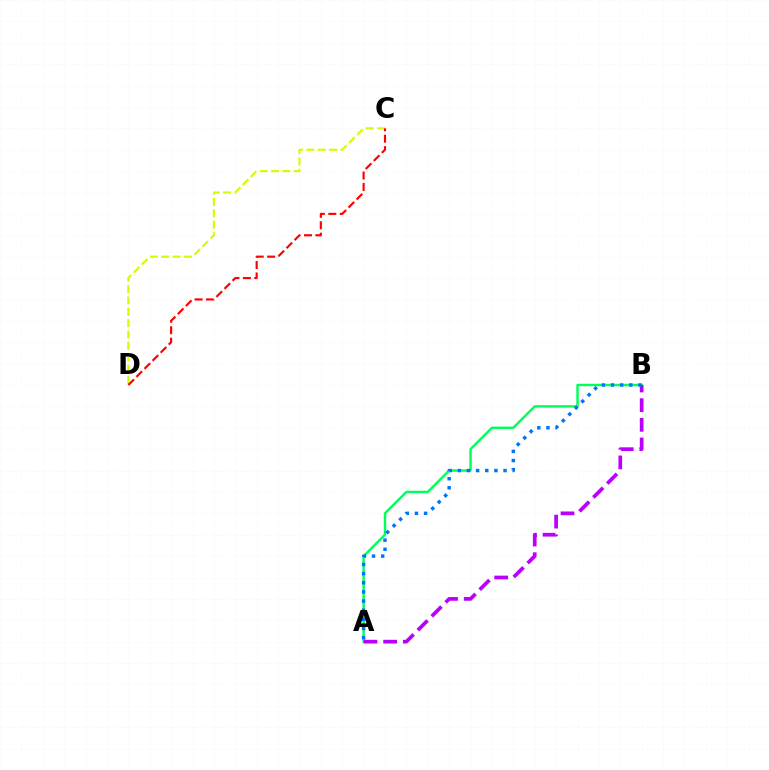{('C', 'D'): [{'color': '#d1ff00', 'line_style': 'dashed', 'thickness': 1.54}, {'color': '#ff0000', 'line_style': 'dashed', 'thickness': 1.55}], ('A', 'B'): [{'color': '#00ff5c', 'line_style': 'solid', 'thickness': 1.75}, {'color': '#b900ff', 'line_style': 'dashed', 'thickness': 2.67}, {'color': '#0074ff', 'line_style': 'dotted', 'thickness': 2.48}]}